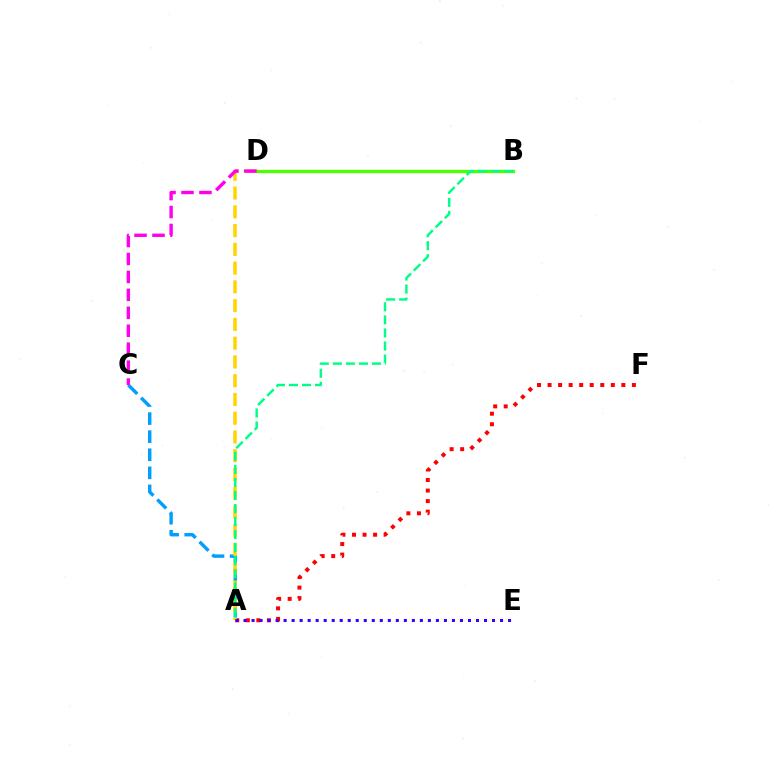{('A', 'F'): [{'color': '#ff0000', 'line_style': 'dotted', 'thickness': 2.86}], ('A', 'C'): [{'color': '#009eff', 'line_style': 'dashed', 'thickness': 2.46}], ('B', 'D'): [{'color': '#4fff00', 'line_style': 'solid', 'thickness': 2.38}], ('A', 'D'): [{'color': '#ffd500', 'line_style': 'dashed', 'thickness': 2.55}], ('C', 'D'): [{'color': '#ff00ed', 'line_style': 'dashed', 'thickness': 2.44}], ('A', 'E'): [{'color': '#3700ff', 'line_style': 'dotted', 'thickness': 2.18}], ('A', 'B'): [{'color': '#00ff86', 'line_style': 'dashed', 'thickness': 1.77}]}